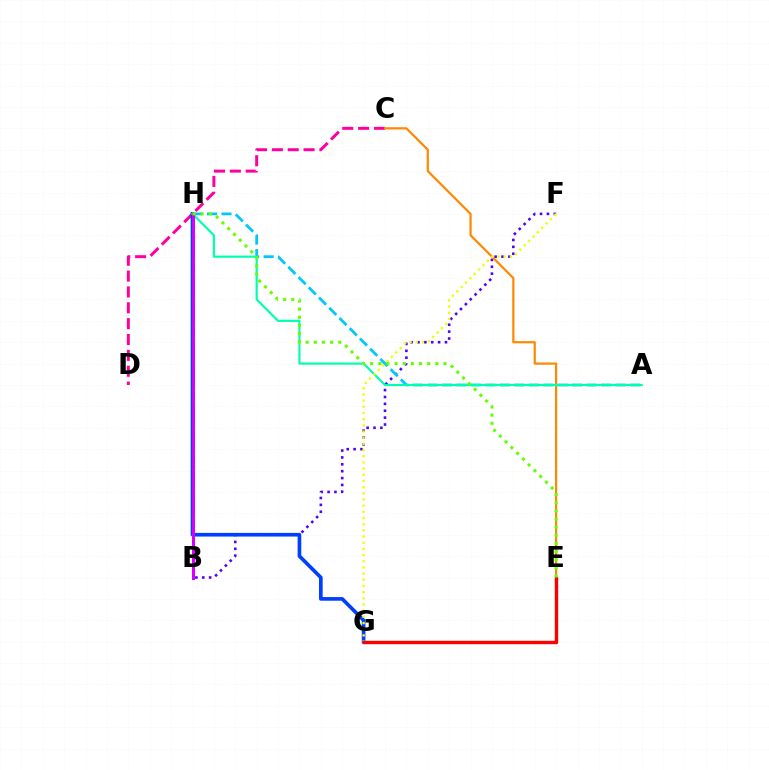{('E', 'G'): [{'color': '#00ff27', 'line_style': 'solid', 'thickness': 1.53}, {'color': '#ff0000', 'line_style': 'solid', 'thickness': 2.43}], ('C', 'D'): [{'color': '#ff00a0', 'line_style': 'dashed', 'thickness': 2.15}], ('B', 'F'): [{'color': '#4f00ff', 'line_style': 'dotted', 'thickness': 1.87}], ('G', 'H'): [{'color': '#003fff', 'line_style': 'solid', 'thickness': 2.64}], ('A', 'H'): [{'color': '#00c7ff', 'line_style': 'dashed', 'thickness': 1.97}, {'color': '#00ffaf', 'line_style': 'solid', 'thickness': 1.56}], ('C', 'E'): [{'color': '#ff8800', 'line_style': 'solid', 'thickness': 1.59}], ('B', 'H'): [{'color': '#d600ff', 'line_style': 'solid', 'thickness': 2.15}], ('F', 'G'): [{'color': '#eeff00', 'line_style': 'dotted', 'thickness': 1.68}], ('E', 'H'): [{'color': '#66ff00', 'line_style': 'dotted', 'thickness': 2.22}]}